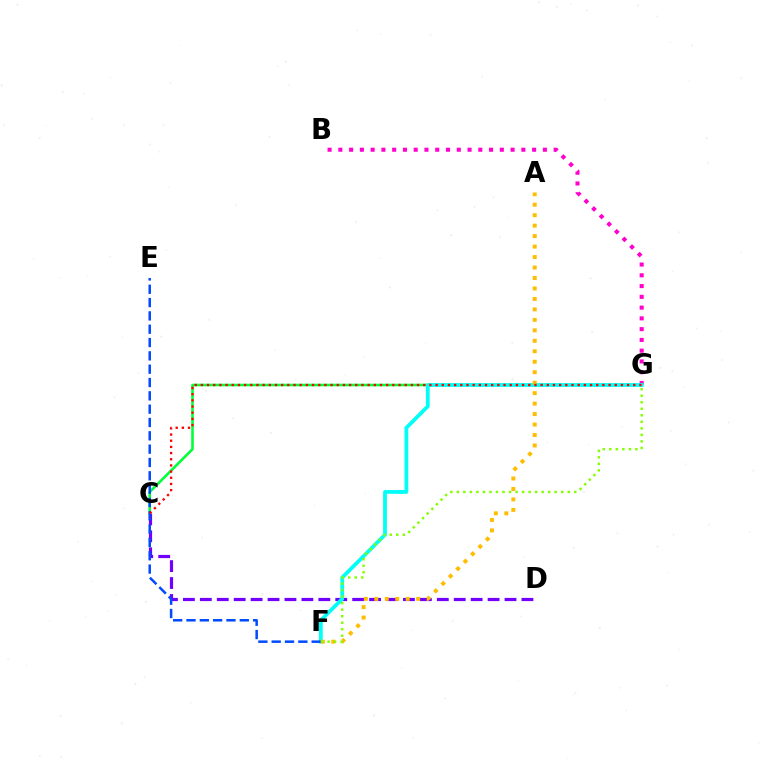{('B', 'G'): [{'color': '#ff00cf', 'line_style': 'dotted', 'thickness': 2.92}], ('C', 'D'): [{'color': '#7200ff', 'line_style': 'dashed', 'thickness': 2.3}], ('C', 'G'): [{'color': '#00ff39', 'line_style': 'solid', 'thickness': 1.87}, {'color': '#ff0000', 'line_style': 'dotted', 'thickness': 1.68}], ('F', 'G'): [{'color': '#00fff6', 'line_style': 'solid', 'thickness': 2.72}, {'color': '#84ff00', 'line_style': 'dotted', 'thickness': 1.77}], ('E', 'F'): [{'color': '#004bff', 'line_style': 'dashed', 'thickness': 1.81}], ('A', 'F'): [{'color': '#ffbd00', 'line_style': 'dotted', 'thickness': 2.84}]}